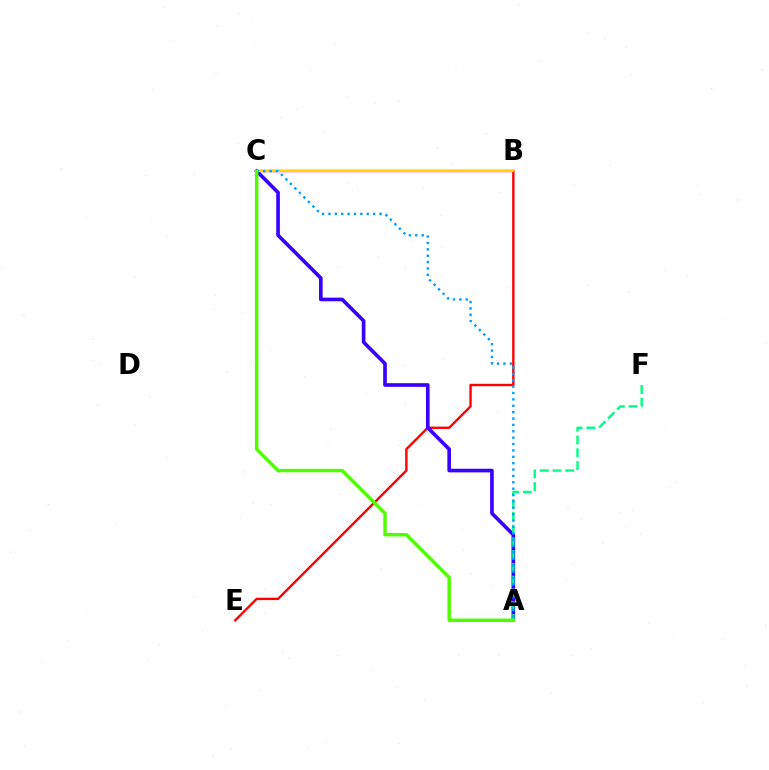{('B', 'C'): [{'color': '#ff00ed', 'line_style': 'solid', 'thickness': 1.73}, {'color': '#ffd500', 'line_style': 'solid', 'thickness': 1.57}], ('B', 'E'): [{'color': '#ff0000', 'line_style': 'solid', 'thickness': 1.71}], ('A', 'C'): [{'color': '#3700ff', 'line_style': 'solid', 'thickness': 2.62}, {'color': '#009eff', 'line_style': 'dotted', 'thickness': 1.73}, {'color': '#4fff00', 'line_style': 'solid', 'thickness': 2.47}], ('A', 'F'): [{'color': '#00ff86', 'line_style': 'dashed', 'thickness': 1.74}]}